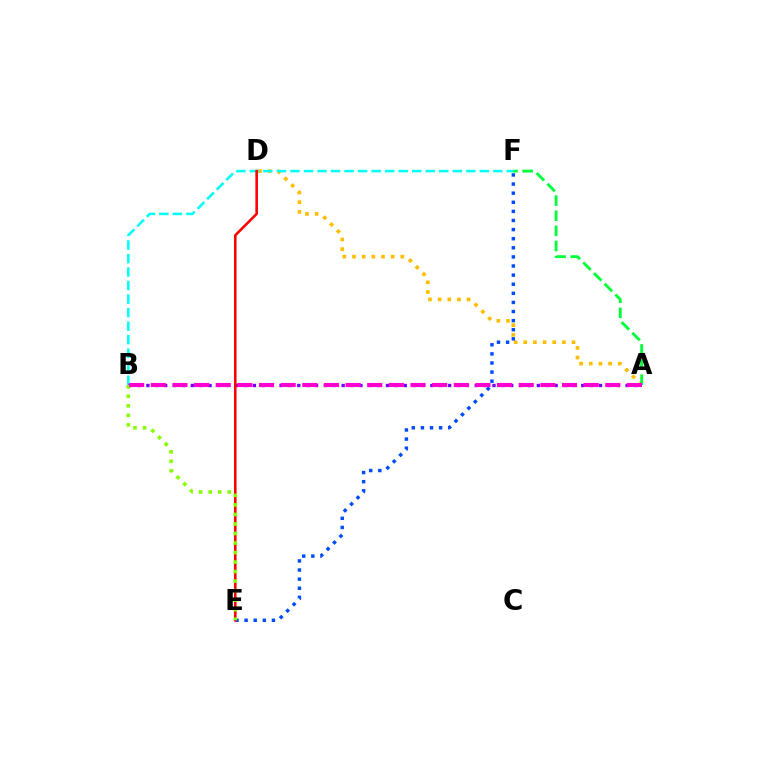{('A', 'D'): [{'color': '#ffbd00', 'line_style': 'dotted', 'thickness': 2.62}], ('E', 'F'): [{'color': '#004bff', 'line_style': 'dotted', 'thickness': 2.47}], ('B', 'F'): [{'color': '#00fff6', 'line_style': 'dashed', 'thickness': 1.84}], ('A', 'F'): [{'color': '#00ff39', 'line_style': 'dashed', 'thickness': 2.06}], ('A', 'B'): [{'color': '#7200ff', 'line_style': 'dotted', 'thickness': 2.41}, {'color': '#ff00cf', 'line_style': 'dashed', 'thickness': 2.94}], ('D', 'E'): [{'color': '#ff0000', 'line_style': 'solid', 'thickness': 1.87}], ('B', 'E'): [{'color': '#84ff00', 'line_style': 'dotted', 'thickness': 2.59}]}